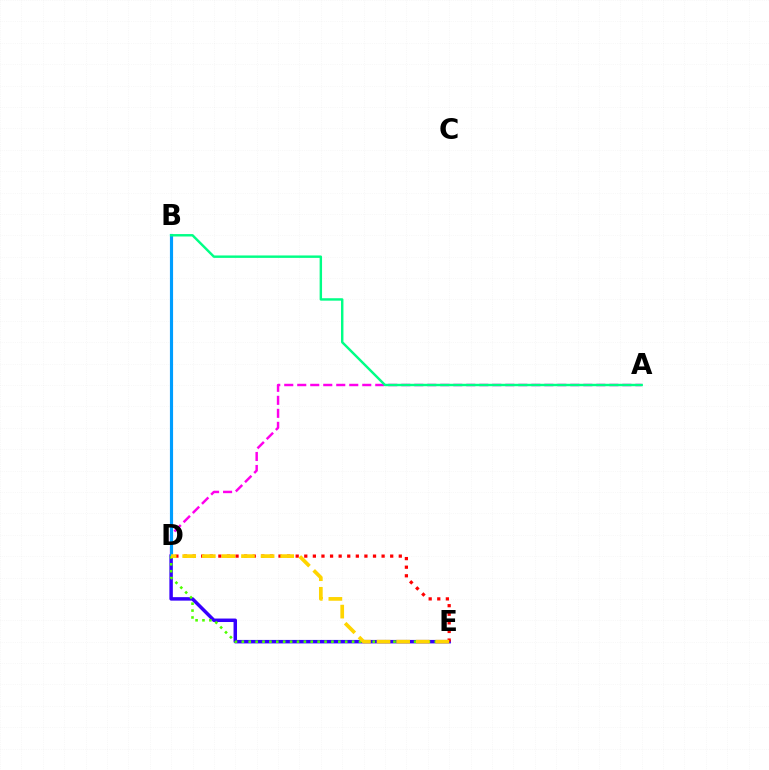{('D', 'E'): [{'color': '#3700ff', 'line_style': 'solid', 'thickness': 2.5}, {'color': '#4fff00', 'line_style': 'dotted', 'thickness': 1.87}, {'color': '#ff0000', 'line_style': 'dotted', 'thickness': 2.33}, {'color': '#ffd500', 'line_style': 'dashed', 'thickness': 2.66}], ('A', 'D'): [{'color': '#ff00ed', 'line_style': 'dashed', 'thickness': 1.77}], ('B', 'D'): [{'color': '#009eff', 'line_style': 'solid', 'thickness': 2.27}], ('A', 'B'): [{'color': '#00ff86', 'line_style': 'solid', 'thickness': 1.75}]}